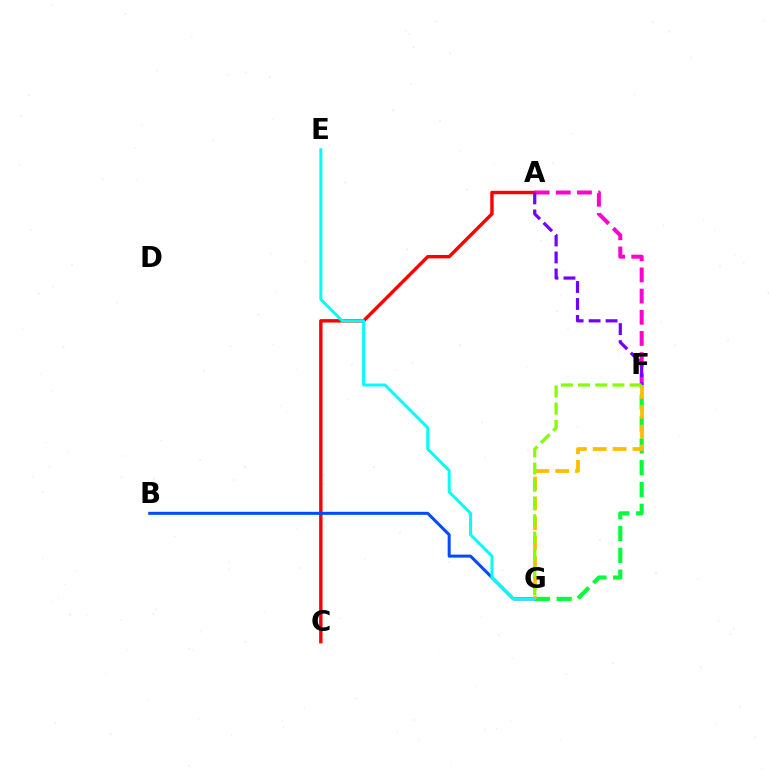{('F', 'G'): [{'color': '#00ff39', 'line_style': 'dashed', 'thickness': 2.96}, {'color': '#ffbd00', 'line_style': 'dashed', 'thickness': 2.7}, {'color': '#84ff00', 'line_style': 'dashed', 'thickness': 2.34}], ('A', 'C'): [{'color': '#ff0000', 'line_style': 'solid', 'thickness': 2.46}], ('B', 'G'): [{'color': '#004bff', 'line_style': 'solid', 'thickness': 2.17}], ('A', 'F'): [{'color': '#ff00cf', 'line_style': 'dashed', 'thickness': 2.88}, {'color': '#7200ff', 'line_style': 'dashed', 'thickness': 2.31}], ('E', 'G'): [{'color': '#00fff6', 'line_style': 'solid', 'thickness': 2.13}]}